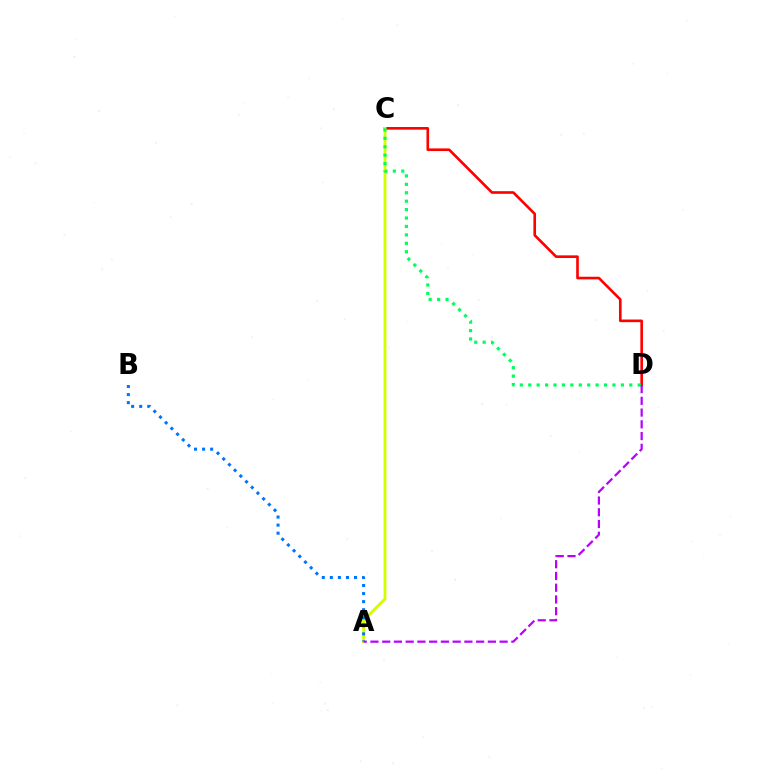{('C', 'D'): [{'color': '#ff0000', 'line_style': 'solid', 'thickness': 1.89}, {'color': '#00ff5c', 'line_style': 'dotted', 'thickness': 2.29}], ('A', 'C'): [{'color': '#d1ff00', 'line_style': 'solid', 'thickness': 2.05}], ('A', 'D'): [{'color': '#b900ff', 'line_style': 'dashed', 'thickness': 1.6}], ('A', 'B'): [{'color': '#0074ff', 'line_style': 'dotted', 'thickness': 2.19}]}